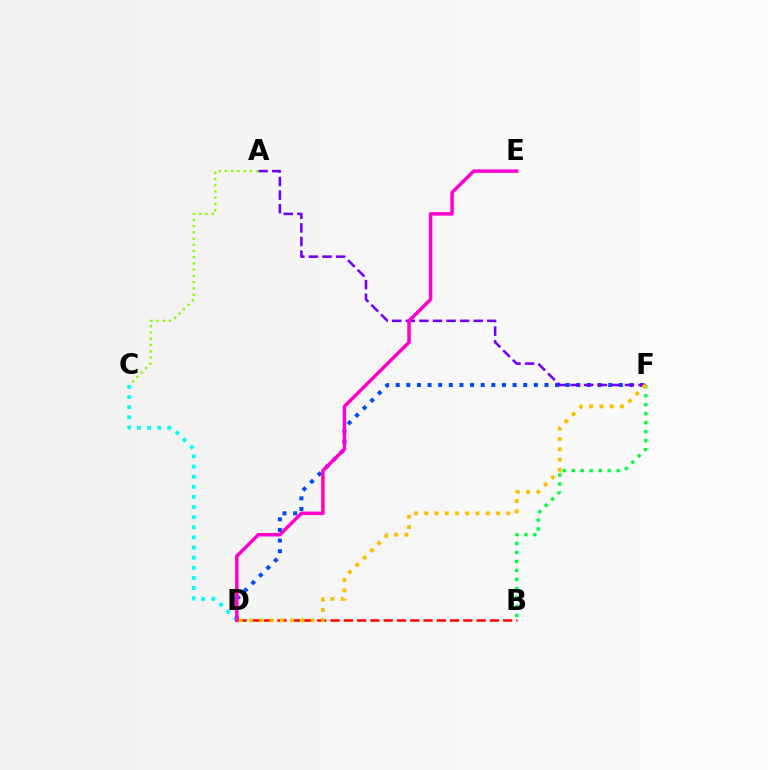{('D', 'F'): [{'color': '#004bff', 'line_style': 'dotted', 'thickness': 2.89}, {'color': '#ffbd00', 'line_style': 'dotted', 'thickness': 2.79}], ('B', 'F'): [{'color': '#00ff39', 'line_style': 'dotted', 'thickness': 2.44}], ('A', 'F'): [{'color': '#7200ff', 'line_style': 'dashed', 'thickness': 1.85}], ('C', 'D'): [{'color': '#00fff6', 'line_style': 'dotted', 'thickness': 2.75}], ('A', 'C'): [{'color': '#84ff00', 'line_style': 'dotted', 'thickness': 1.69}], ('B', 'D'): [{'color': '#ff0000', 'line_style': 'dashed', 'thickness': 1.8}], ('D', 'E'): [{'color': '#ff00cf', 'line_style': 'solid', 'thickness': 2.51}]}